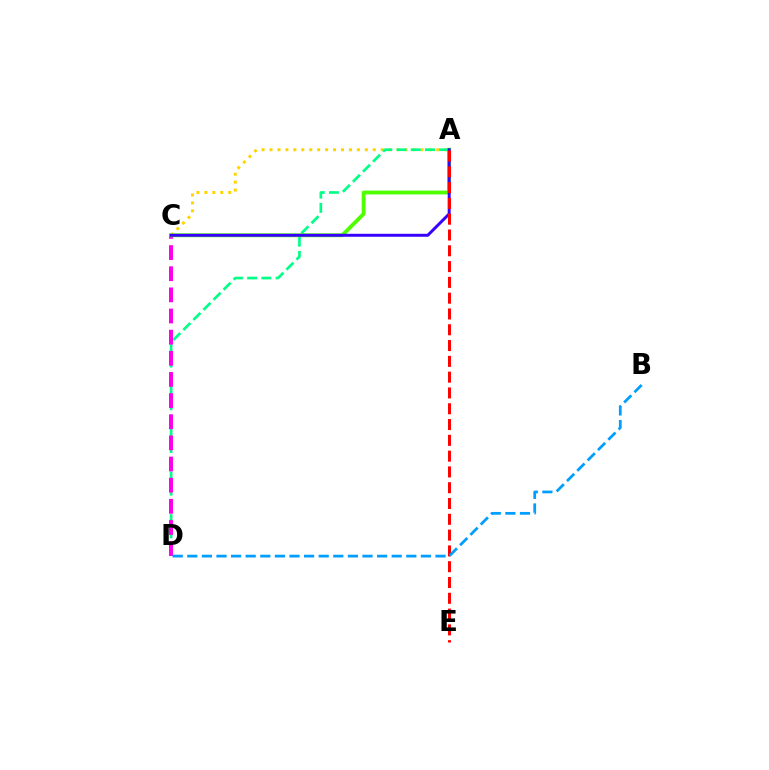{('A', 'C'): [{'color': '#ffd500', 'line_style': 'dotted', 'thickness': 2.16}, {'color': '#4fff00', 'line_style': 'solid', 'thickness': 2.76}, {'color': '#3700ff', 'line_style': 'solid', 'thickness': 2.13}], ('A', 'D'): [{'color': '#00ff86', 'line_style': 'dashed', 'thickness': 1.93}], ('C', 'D'): [{'color': '#ff00ed', 'line_style': 'dashed', 'thickness': 2.87}], ('A', 'E'): [{'color': '#ff0000', 'line_style': 'dashed', 'thickness': 2.15}], ('B', 'D'): [{'color': '#009eff', 'line_style': 'dashed', 'thickness': 1.98}]}